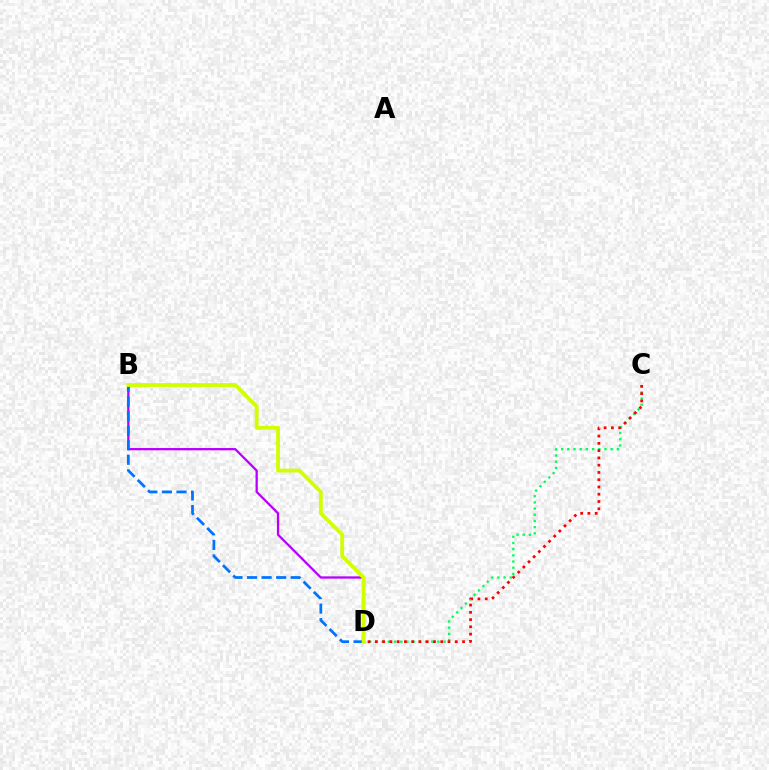{('B', 'D'): [{'color': '#b900ff', 'line_style': 'solid', 'thickness': 1.65}, {'color': '#0074ff', 'line_style': 'dashed', 'thickness': 1.98}, {'color': '#d1ff00', 'line_style': 'solid', 'thickness': 2.75}], ('C', 'D'): [{'color': '#00ff5c', 'line_style': 'dotted', 'thickness': 1.68}, {'color': '#ff0000', 'line_style': 'dotted', 'thickness': 1.98}]}